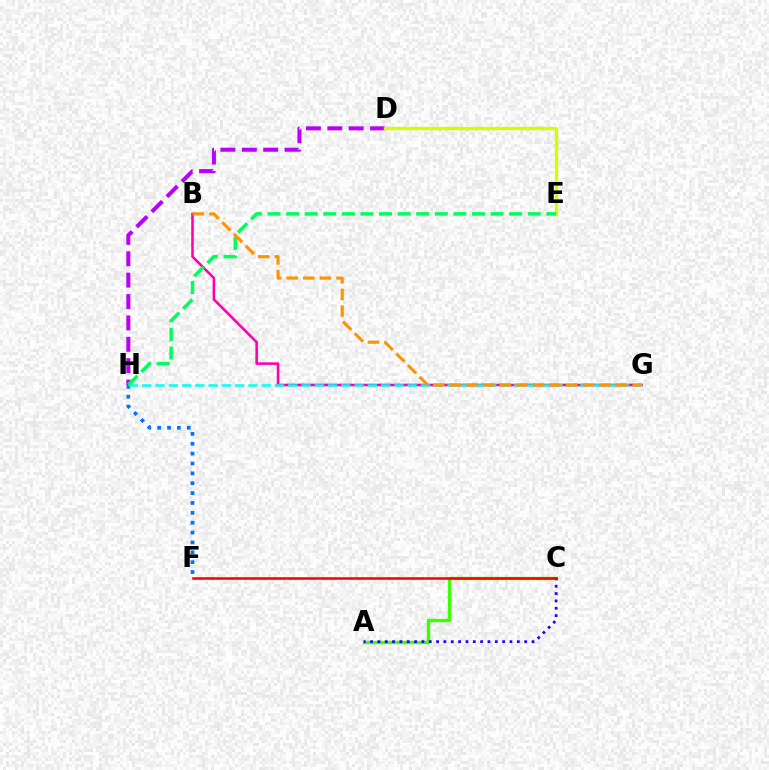{('A', 'C'): [{'color': '#3dff00', 'line_style': 'solid', 'thickness': 2.44}, {'color': '#2500ff', 'line_style': 'dotted', 'thickness': 1.99}], ('D', 'H'): [{'color': '#b900ff', 'line_style': 'dashed', 'thickness': 2.9}], ('C', 'F'): [{'color': '#ff0000', 'line_style': 'solid', 'thickness': 1.84}], ('D', 'E'): [{'color': '#d1ff00', 'line_style': 'solid', 'thickness': 2.42}], ('B', 'G'): [{'color': '#ff00ac', 'line_style': 'solid', 'thickness': 1.85}, {'color': '#ff9400', 'line_style': 'dashed', 'thickness': 2.26}], ('F', 'H'): [{'color': '#0074ff', 'line_style': 'dotted', 'thickness': 2.68}], ('G', 'H'): [{'color': '#00fff6', 'line_style': 'dashed', 'thickness': 1.8}], ('E', 'H'): [{'color': '#00ff5c', 'line_style': 'dashed', 'thickness': 2.52}]}